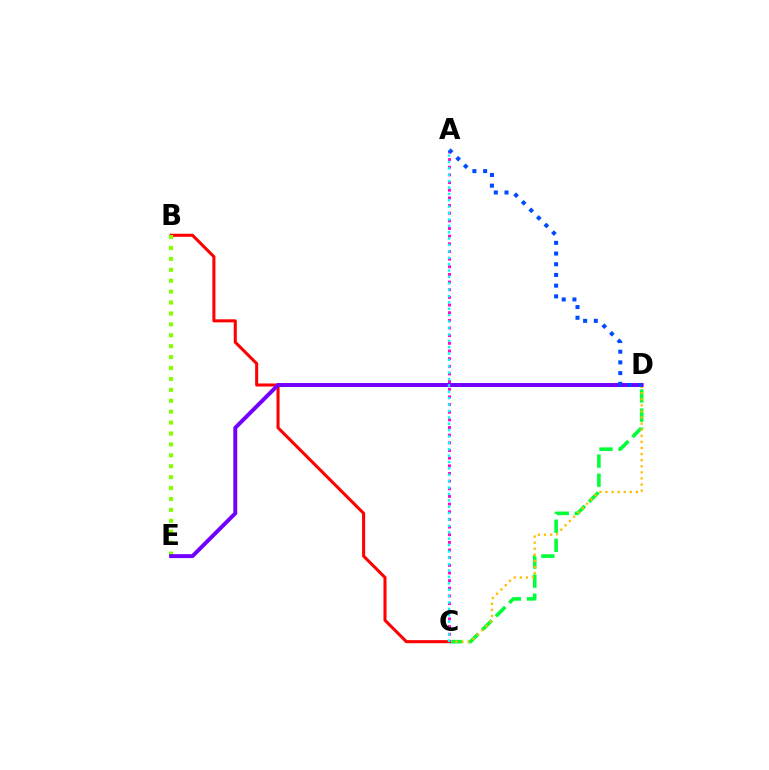{('C', 'D'): [{'color': '#00ff39', 'line_style': 'dashed', 'thickness': 2.59}, {'color': '#ffbd00', 'line_style': 'dotted', 'thickness': 1.65}], ('B', 'C'): [{'color': '#ff0000', 'line_style': 'solid', 'thickness': 2.2}], ('B', 'E'): [{'color': '#84ff00', 'line_style': 'dotted', 'thickness': 2.97}], ('A', 'C'): [{'color': '#ff00cf', 'line_style': 'dotted', 'thickness': 2.08}, {'color': '#00fff6', 'line_style': 'dotted', 'thickness': 1.73}], ('D', 'E'): [{'color': '#7200ff', 'line_style': 'solid', 'thickness': 2.83}], ('A', 'D'): [{'color': '#004bff', 'line_style': 'dotted', 'thickness': 2.91}]}